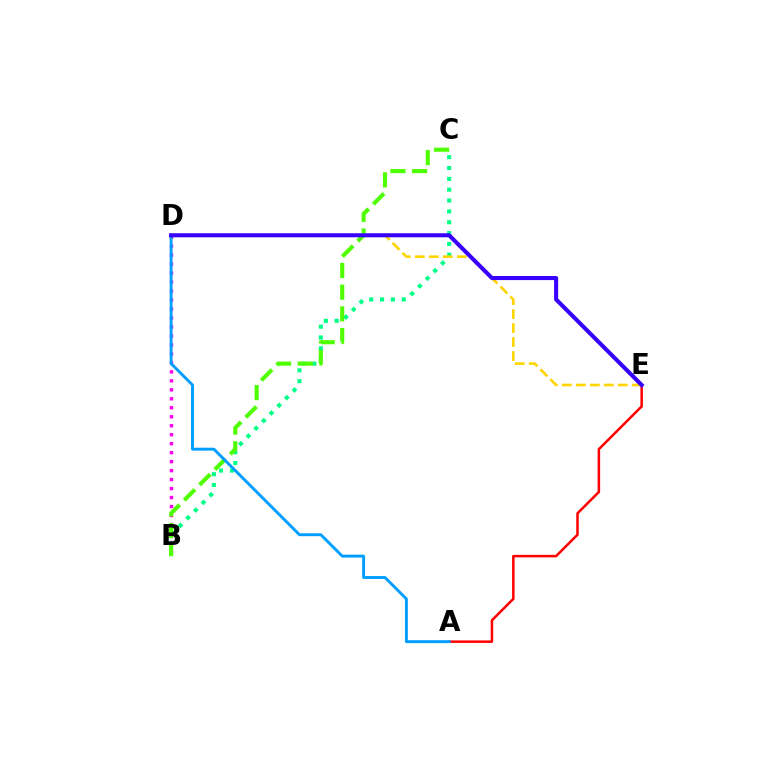{('A', 'E'): [{'color': '#ff0000', 'line_style': 'solid', 'thickness': 1.81}], ('B', 'D'): [{'color': '#ff00ed', 'line_style': 'dotted', 'thickness': 2.44}], ('B', 'C'): [{'color': '#00ff86', 'line_style': 'dotted', 'thickness': 2.95}, {'color': '#4fff00', 'line_style': 'dashed', 'thickness': 2.94}], ('D', 'E'): [{'color': '#ffd500', 'line_style': 'dashed', 'thickness': 1.9}, {'color': '#3700ff', 'line_style': 'solid', 'thickness': 2.93}], ('A', 'D'): [{'color': '#009eff', 'line_style': 'solid', 'thickness': 2.1}]}